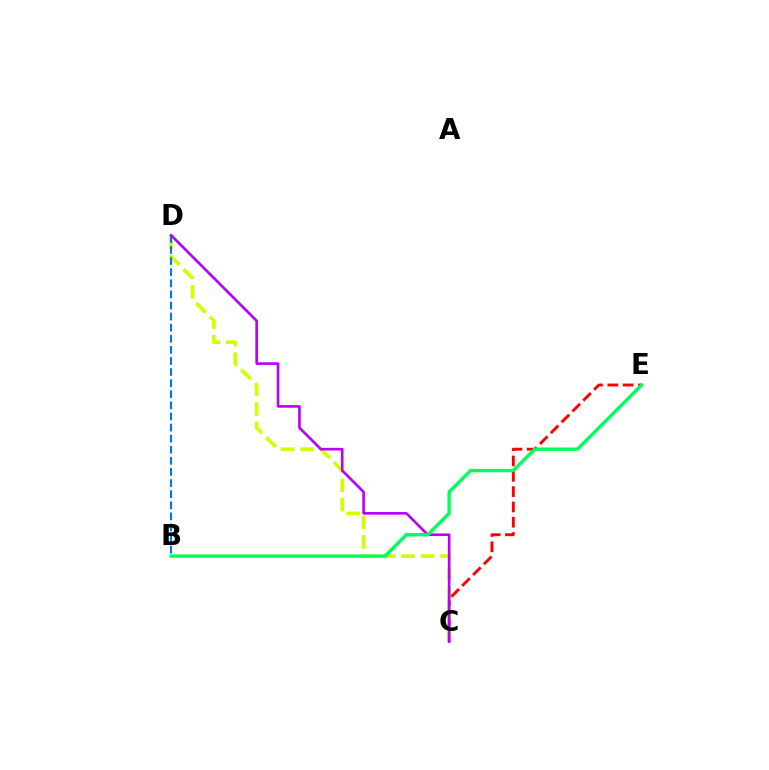{('C', 'E'): [{'color': '#ff0000', 'line_style': 'dashed', 'thickness': 2.08}], ('C', 'D'): [{'color': '#d1ff00', 'line_style': 'dashed', 'thickness': 2.65}, {'color': '#b900ff', 'line_style': 'solid', 'thickness': 1.9}], ('B', 'D'): [{'color': '#0074ff', 'line_style': 'dashed', 'thickness': 1.51}], ('B', 'E'): [{'color': '#00ff5c', 'line_style': 'solid', 'thickness': 2.43}]}